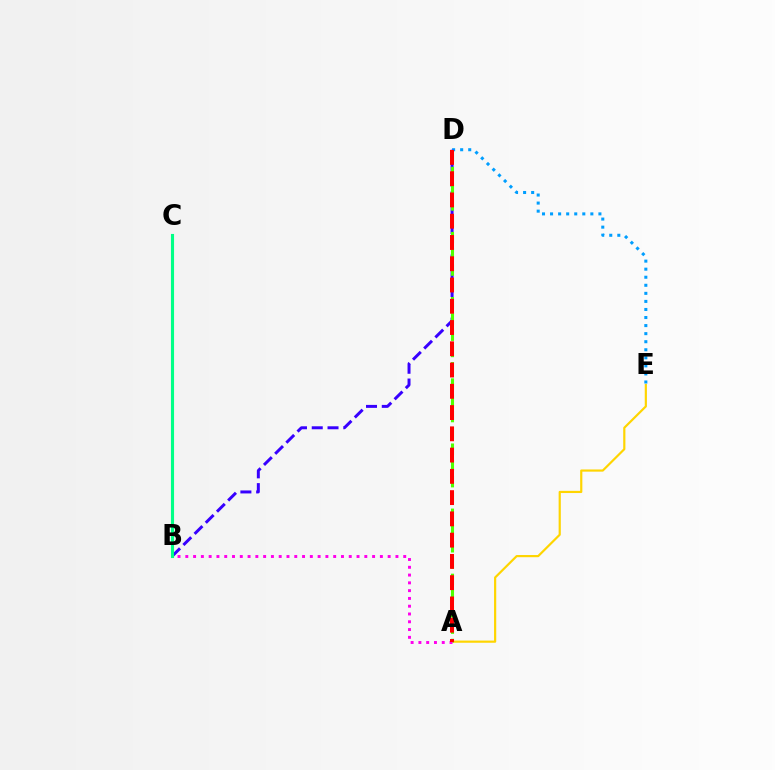{('A', 'E'): [{'color': '#ffd500', 'line_style': 'solid', 'thickness': 1.57}], ('D', 'E'): [{'color': '#009eff', 'line_style': 'dotted', 'thickness': 2.19}], ('B', 'D'): [{'color': '#3700ff', 'line_style': 'dashed', 'thickness': 2.14}], ('A', 'D'): [{'color': '#4fff00', 'line_style': 'dashed', 'thickness': 2.21}, {'color': '#ff0000', 'line_style': 'dashed', 'thickness': 2.89}], ('A', 'B'): [{'color': '#ff00ed', 'line_style': 'dotted', 'thickness': 2.11}], ('B', 'C'): [{'color': '#00ff86', 'line_style': 'solid', 'thickness': 2.24}]}